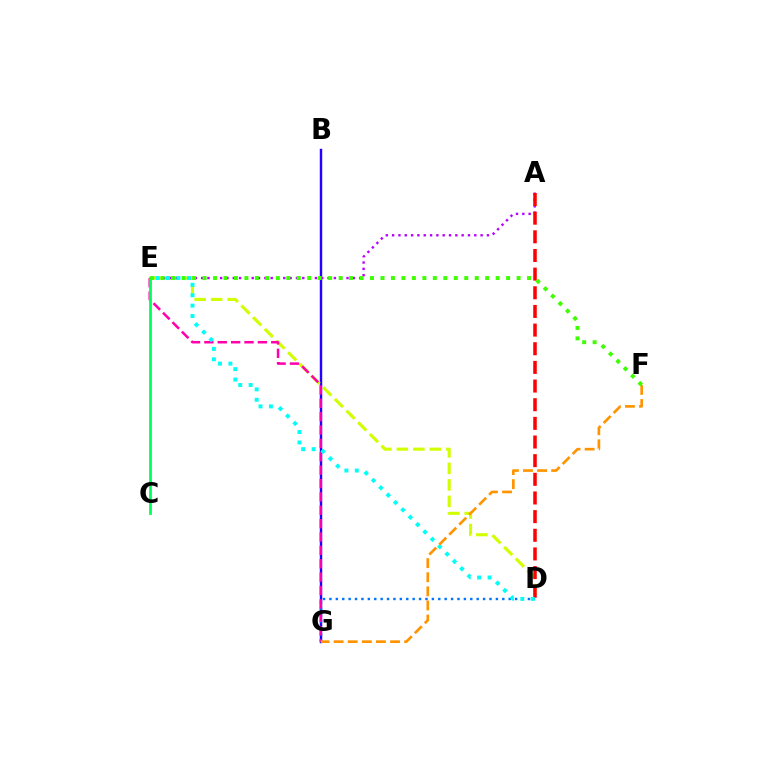{('B', 'G'): [{'color': '#2500ff', 'line_style': 'solid', 'thickness': 1.76}], ('D', 'E'): [{'color': '#d1ff00', 'line_style': 'dashed', 'thickness': 2.24}, {'color': '#00fff6', 'line_style': 'dotted', 'thickness': 2.83}], ('A', 'E'): [{'color': '#b900ff', 'line_style': 'dotted', 'thickness': 1.72}], ('D', 'G'): [{'color': '#0074ff', 'line_style': 'dotted', 'thickness': 1.74}], ('E', 'G'): [{'color': '#ff00ac', 'line_style': 'dashed', 'thickness': 1.82}], ('A', 'D'): [{'color': '#ff0000', 'line_style': 'dashed', 'thickness': 2.53}], ('C', 'E'): [{'color': '#00ff5c', 'line_style': 'solid', 'thickness': 1.99}], ('F', 'G'): [{'color': '#ff9400', 'line_style': 'dashed', 'thickness': 1.92}], ('E', 'F'): [{'color': '#3dff00', 'line_style': 'dotted', 'thickness': 2.84}]}